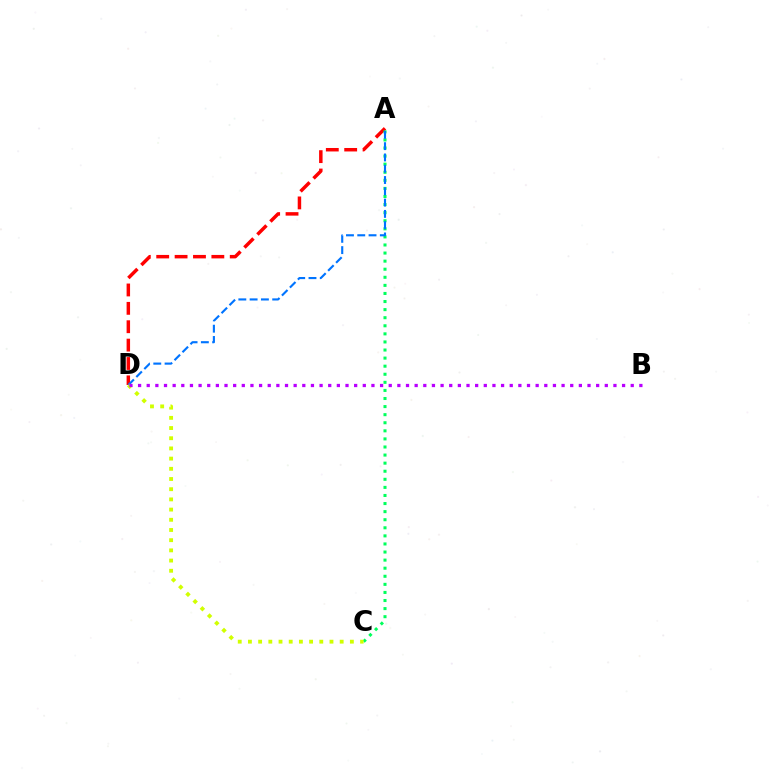{('A', 'D'): [{'color': '#ff0000', 'line_style': 'dashed', 'thickness': 2.5}, {'color': '#0074ff', 'line_style': 'dashed', 'thickness': 1.53}], ('A', 'C'): [{'color': '#00ff5c', 'line_style': 'dotted', 'thickness': 2.2}], ('C', 'D'): [{'color': '#d1ff00', 'line_style': 'dotted', 'thickness': 2.77}], ('B', 'D'): [{'color': '#b900ff', 'line_style': 'dotted', 'thickness': 2.35}]}